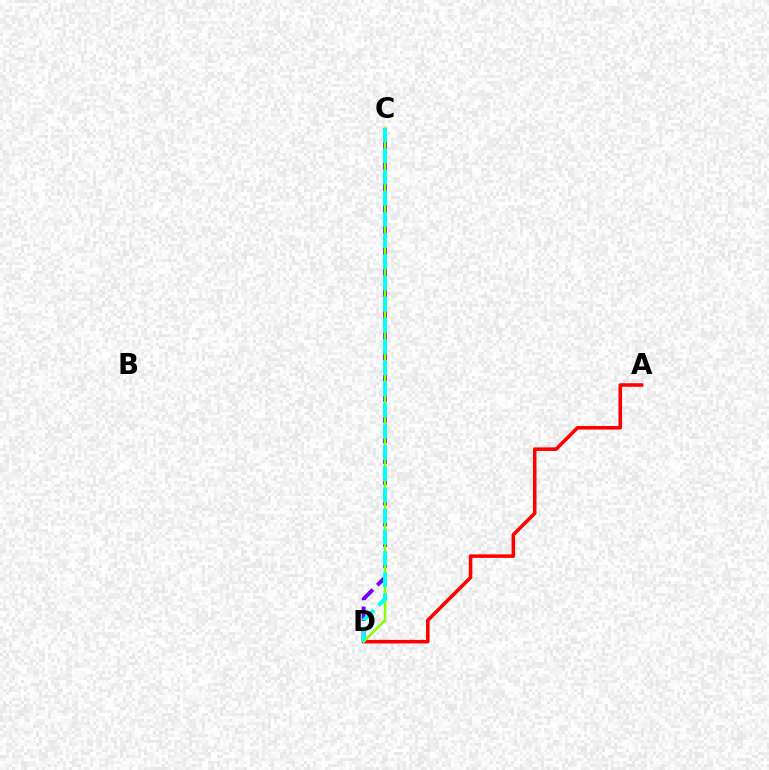{('C', 'D'): [{'color': '#7200ff', 'line_style': 'dashed', 'thickness': 2.81}, {'color': '#84ff00', 'line_style': 'solid', 'thickness': 1.8}, {'color': '#00fff6', 'line_style': 'dashed', 'thickness': 2.88}], ('A', 'D'): [{'color': '#ff0000', 'line_style': 'solid', 'thickness': 2.56}]}